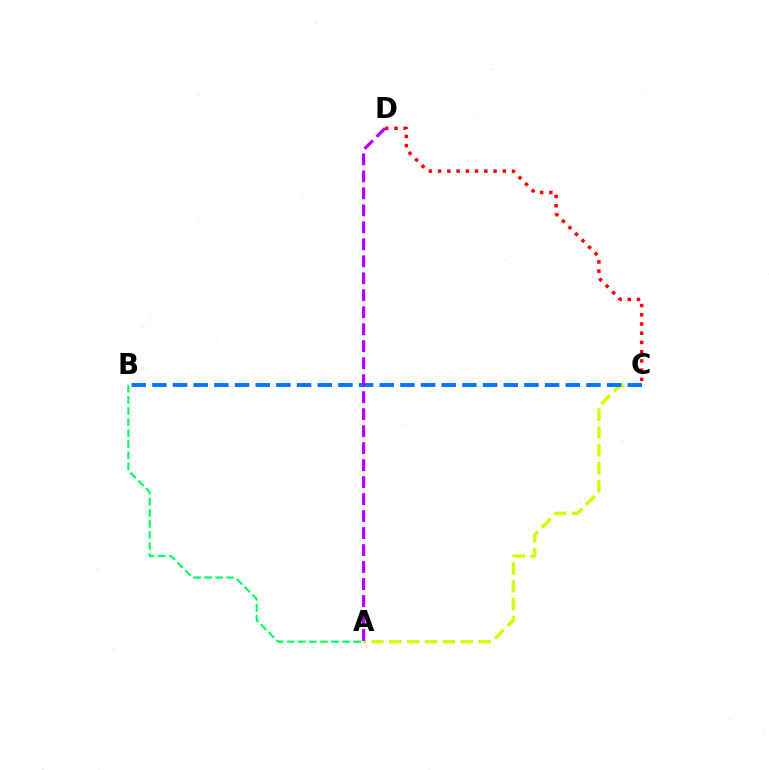{('A', 'B'): [{'color': '#00ff5c', 'line_style': 'dashed', 'thickness': 1.5}], ('A', 'C'): [{'color': '#d1ff00', 'line_style': 'dashed', 'thickness': 2.43}], ('C', 'D'): [{'color': '#ff0000', 'line_style': 'dotted', 'thickness': 2.51}], ('B', 'C'): [{'color': '#0074ff', 'line_style': 'dashed', 'thickness': 2.81}], ('A', 'D'): [{'color': '#b900ff', 'line_style': 'dashed', 'thickness': 2.31}]}